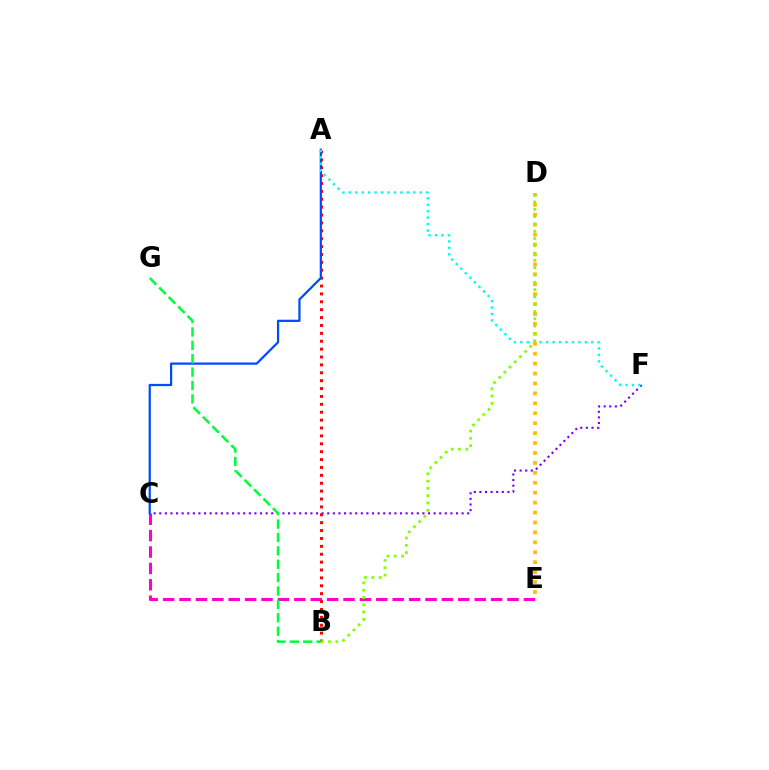{('C', 'E'): [{'color': '#ff00cf', 'line_style': 'dashed', 'thickness': 2.23}], ('A', 'B'): [{'color': '#ff0000', 'line_style': 'dotted', 'thickness': 2.14}], ('C', 'F'): [{'color': '#7200ff', 'line_style': 'dotted', 'thickness': 1.52}], ('A', 'C'): [{'color': '#004bff', 'line_style': 'solid', 'thickness': 1.61}], ('A', 'F'): [{'color': '#00fff6', 'line_style': 'dotted', 'thickness': 1.75}], ('B', 'G'): [{'color': '#00ff39', 'line_style': 'dashed', 'thickness': 1.82}], ('D', 'E'): [{'color': '#ffbd00', 'line_style': 'dotted', 'thickness': 2.7}], ('B', 'D'): [{'color': '#84ff00', 'line_style': 'dotted', 'thickness': 1.98}]}